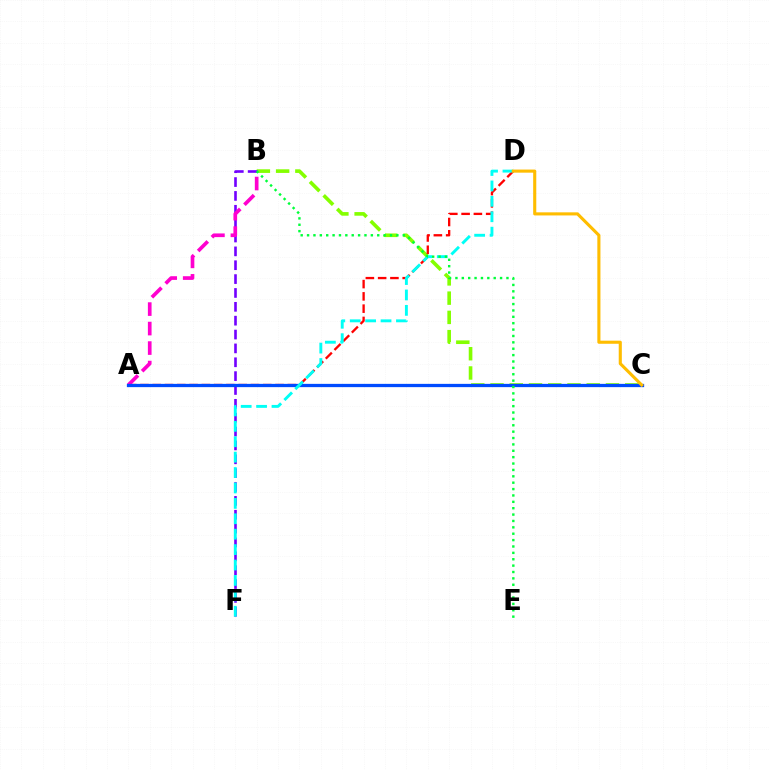{('B', 'C'): [{'color': '#84ff00', 'line_style': 'dashed', 'thickness': 2.61}], ('A', 'D'): [{'color': '#ff0000', 'line_style': 'dashed', 'thickness': 1.67}], ('B', 'F'): [{'color': '#7200ff', 'line_style': 'dashed', 'thickness': 1.88}], ('A', 'B'): [{'color': '#ff00cf', 'line_style': 'dashed', 'thickness': 2.65}], ('A', 'C'): [{'color': '#004bff', 'line_style': 'solid', 'thickness': 2.36}], ('D', 'F'): [{'color': '#00fff6', 'line_style': 'dashed', 'thickness': 2.09}], ('B', 'E'): [{'color': '#00ff39', 'line_style': 'dotted', 'thickness': 1.73}], ('C', 'D'): [{'color': '#ffbd00', 'line_style': 'solid', 'thickness': 2.24}]}